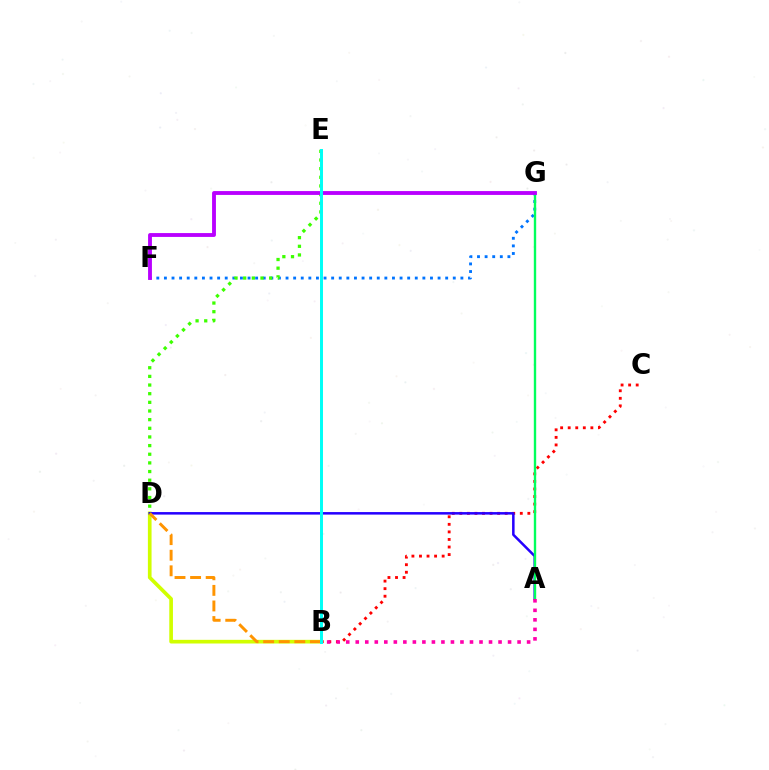{('B', 'D'): [{'color': '#d1ff00', 'line_style': 'solid', 'thickness': 2.64}, {'color': '#ff9400', 'line_style': 'dashed', 'thickness': 2.12}], ('F', 'G'): [{'color': '#0074ff', 'line_style': 'dotted', 'thickness': 2.07}, {'color': '#b900ff', 'line_style': 'solid', 'thickness': 2.77}], ('B', 'C'): [{'color': '#ff0000', 'line_style': 'dotted', 'thickness': 2.05}], ('A', 'D'): [{'color': '#2500ff', 'line_style': 'solid', 'thickness': 1.81}], ('D', 'E'): [{'color': '#3dff00', 'line_style': 'dotted', 'thickness': 2.35}], ('A', 'G'): [{'color': '#00ff5c', 'line_style': 'solid', 'thickness': 1.71}], ('B', 'E'): [{'color': '#00fff6', 'line_style': 'solid', 'thickness': 2.14}], ('A', 'B'): [{'color': '#ff00ac', 'line_style': 'dotted', 'thickness': 2.59}]}